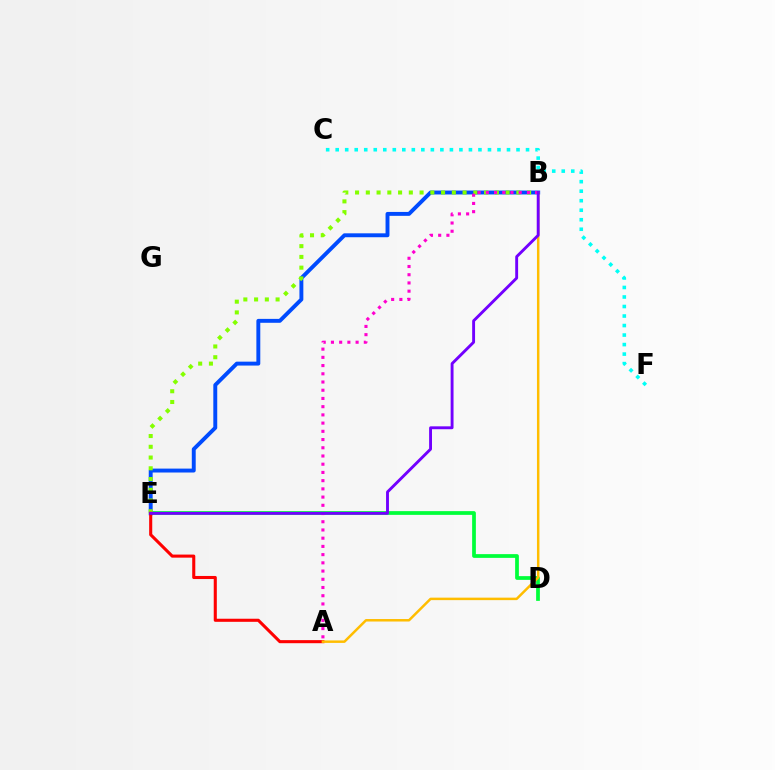{('D', 'E'): [{'color': '#00ff39', 'line_style': 'solid', 'thickness': 2.69}], ('B', 'E'): [{'color': '#004bff', 'line_style': 'solid', 'thickness': 2.82}, {'color': '#84ff00', 'line_style': 'dotted', 'thickness': 2.92}, {'color': '#7200ff', 'line_style': 'solid', 'thickness': 2.08}], ('A', 'E'): [{'color': '#ff0000', 'line_style': 'solid', 'thickness': 2.22}], ('A', 'B'): [{'color': '#ffbd00', 'line_style': 'solid', 'thickness': 1.79}, {'color': '#ff00cf', 'line_style': 'dotted', 'thickness': 2.23}], ('C', 'F'): [{'color': '#00fff6', 'line_style': 'dotted', 'thickness': 2.59}]}